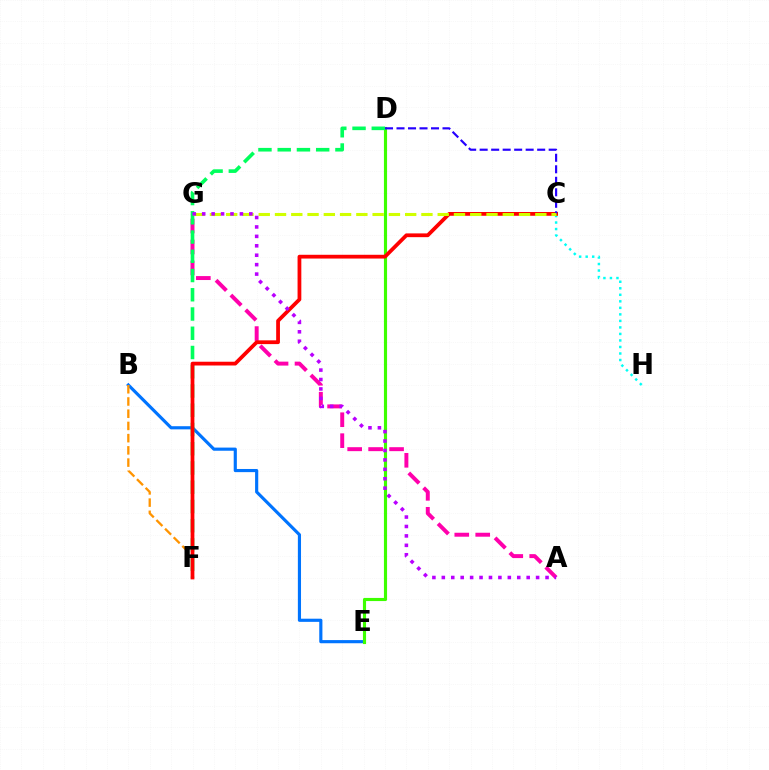{('B', 'E'): [{'color': '#0074ff', 'line_style': 'solid', 'thickness': 2.27}], ('C', 'H'): [{'color': '#00fff6', 'line_style': 'dotted', 'thickness': 1.77}], ('B', 'F'): [{'color': '#ff9400', 'line_style': 'dashed', 'thickness': 1.66}], ('D', 'E'): [{'color': '#3dff00', 'line_style': 'solid', 'thickness': 2.26}], ('A', 'G'): [{'color': '#ff00ac', 'line_style': 'dashed', 'thickness': 2.85}, {'color': '#b900ff', 'line_style': 'dotted', 'thickness': 2.56}], ('D', 'F'): [{'color': '#00ff5c', 'line_style': 'dashed', 'thickness': 2.61}], ('C', 'F'): [{'color': '#ff0000', 'line_style': 'solid', 'thickness': 2.71}], ('C', 'D'): [{'color': '#2500ff', 'line_style': 'dashed', 'thickness': 1.56}], ('C', 'G'): [{'color': '#d1ff00', 'line_style': 'dashed', 'thickness': 2.21}]}